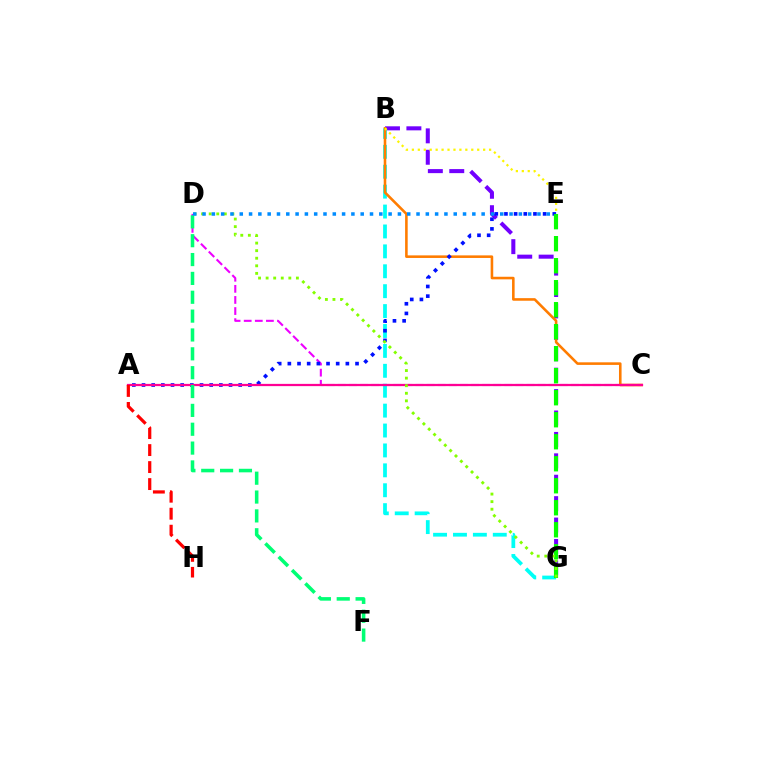{('B', 'G'): [{'color': '#7200ff', 'line_style': 'dashed', 'thickness': 2.91}, {'color': '#00fff6', 'line_style': 'dashed', 'thickness': 2.7}], ('C', 'D'): [{'color': '#ee00ff', 'line_style': 'dashed', 'thickness': 1.51}], ('B', 'C'): [{'color': '#ff7c00', 'line_style': 'solid', 'thickness': 1.86}], ('A', 'E'): [{'color': '#0010ff', 'line_style': 'dotted', 'thickness': 2.63}], ('A', 'C'): [{'color': '#ff0094', 'line_style': 'solid', 'thickness': 1.61}], ('A', 'H'): [{'color': '#ff0000', 'line_style': 'dashed', 'thickness': 2.31}], ('E', 'G'): [{'color': '#08ff00', 'line_style': 'dashed', 'thickness': 2.99}], ('D', 'G'): [{'color': '#84ff00', 'line_style': 'dotted', 'thickness': 2.06}], ('B', 'E'): [{'color': '#fcf500', 'line_style': 'dotted', 'thickness': 1.61}], ('D', 'F'): [{'color': '#00ff74', 'line_style': 'dashed', 'thickness': 2.56}], ('D', 'E'): [{'color': '#008cff', 'line_style': 'dotted', 'thickness': 2.53}]}